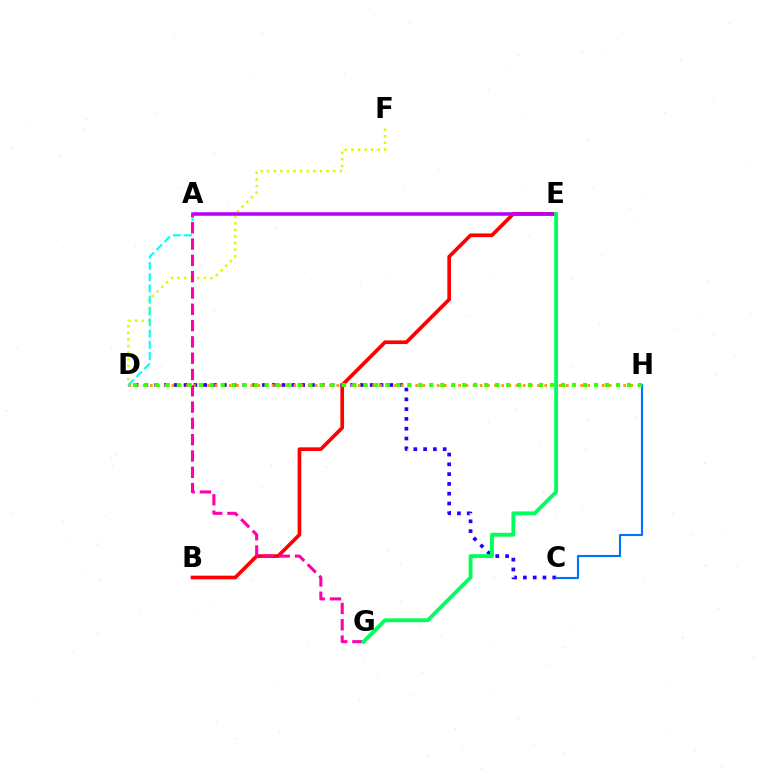{('D', 'F'): [{'color': '#d1ff00', 'line_style': 'dotted', 'thickness': 1.79}], ('B', 'E'): [{'color': '#ff0000', 'line_style': 'solid', 'thickness': 2.64}], ('C', 'D'): [{'color': '#2500ff', 'line_style': 'dotted', 'thickness': 2.66}], ('A', 'E'): [{'color': '#b900ff', 'line_style': 'solid', 'thickness': 2.55}], ('D', 'H'): [{'color': '#ff9400', 'line_style': 'dotted', 'thickness': 1.95}, {'color': '#3dff00', 'line_style': 'dotted', 'thickness': 2.98}], ('C', 'H'): [{'color': '#0074ff', 'line_style': 'solid', 'thickness': 1.51}], ('A', 'D'): [{'color': '#00fff6', 'line_style': 'dashed', 'thickness': 1.53}], ('A', 'G'): [{'color': '#ff00ac', 'line_style': 'dashed', 'thickness': 2.21}], ('E', 'G'): [{'color': '#00ff5c', 'line_style': 'solid', 'thickness': 2.79}]}